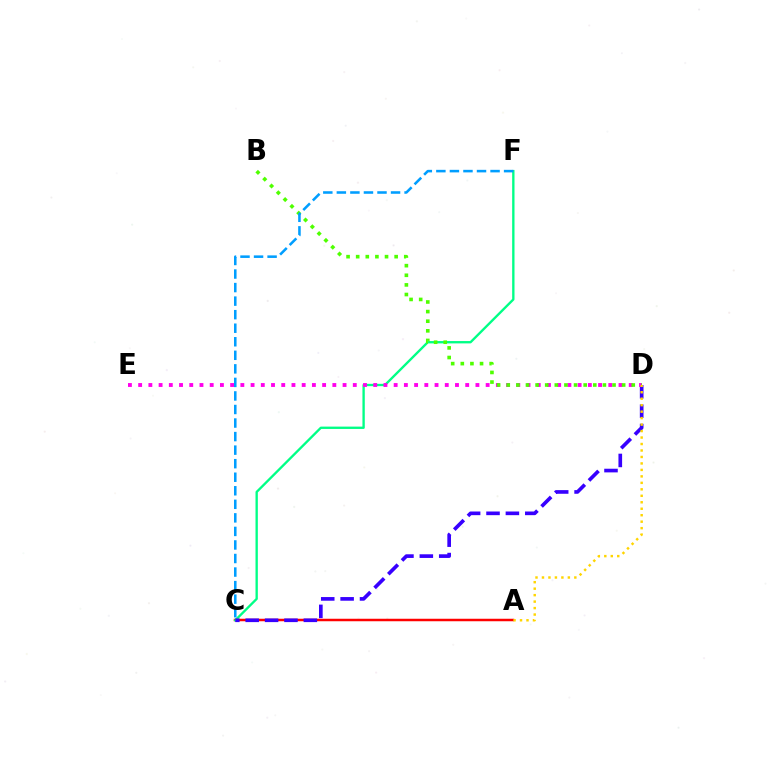{('A', 'C'): [{'color': '#ff0000', 'line_style': 'solid', 'thickness': 1.8}], ('C', 'F'): [{'color': '#00ff86', 'line_style': 'solid', 'thickness': 1.69}, {'color': '#009eff', 'line_style': 'dashed', 'thickness': 1.84}], ('C', 'D'): [{'color': '#3700ff', 'line_style': 'dashed', 'thickness': 2.63}], ('D', 'E'): [{'color': '#ff00ed', 'line_style': 'dotted', 'thickness': 2.78}], ('B', 'D'): [{'color': '#4fff00', 'line_style': 'dotted', 'thickness': 2.61}], ('A', 'D'): [{'color': '#ffd500', 'line_style': 'dotted', 'thickness': 1.76}]}